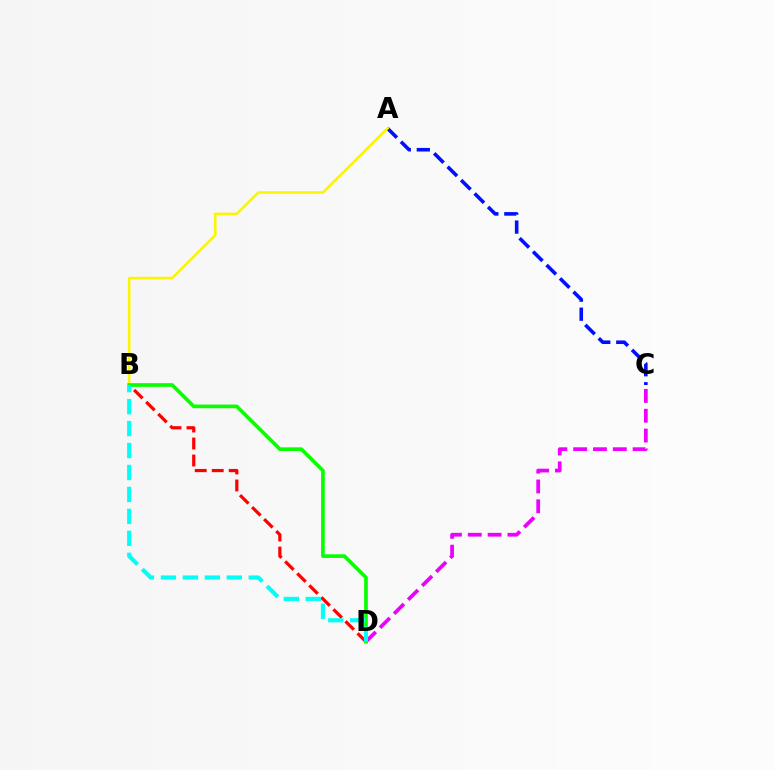{('A', 'C'): [{'color': '#0010ff', 'line_style': 'dashed', 'thickness': 2.58}], ('C', 'D'): [{'color': '#ee00ff', 'line_style': 'dashed', 'thickness': 2.69}], ('A', 'B'): [{'color': '#fcf500', 'line_style': 'solid', 'thickness': 1.86}], ('B', 'D'): [{'color': '#ff0000', 'line_style': 'dashed', 'thickness': 2.31}, {'color': '#08ff00', 'line_style': 'solid', 'thickness': 2.64}, {'color': '#00fff6', 'line_style': 'dashed', 'thickness': 2.98}]}